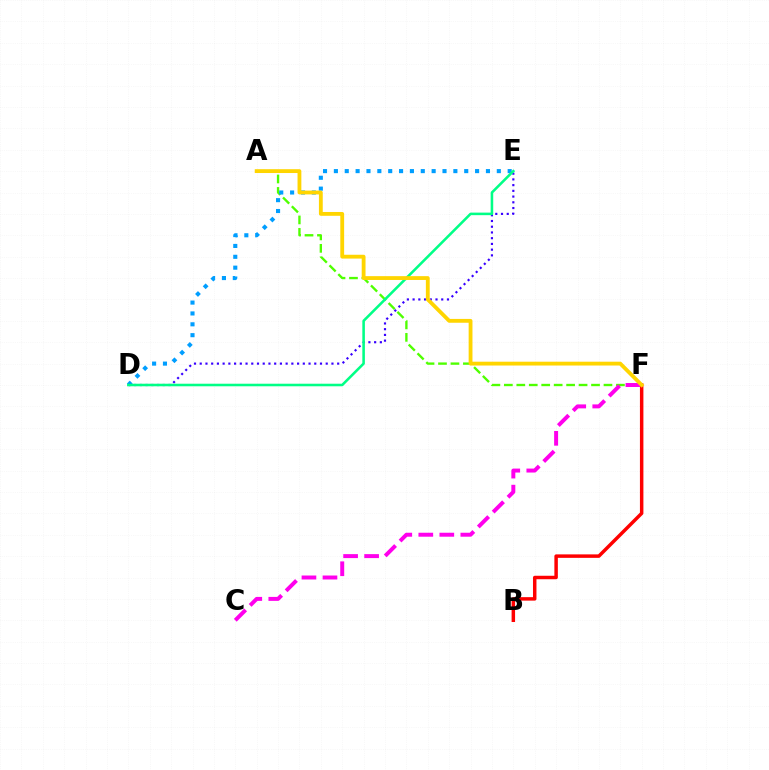{('A', 'F'): [{'color': '#4fff00', 'line_style': 'dashed', 'thickness': 1.69}, {'color': '#ffd500', 'line_style': 'solid', 'thickness': 2.75}], ('D', 'E'): [{'color': '#009eff', 'line_style': 'dotted', 'thickness': 2.95}, {'color': '#3700ff', 'line_style': 'dotted', 'thickness': 1.56}, {'color': '#00ff86', 'line_style': 'solid', 'thickness': 1.84}], ('B', 'F'): [{'color': '#ff0000', 'line_style': 'solid', 'thickness': 2.5}], ('C', 'F'): [{'color': '#ff00ed', 'line_style': 'dashed', 'thickness': 2.85}]}